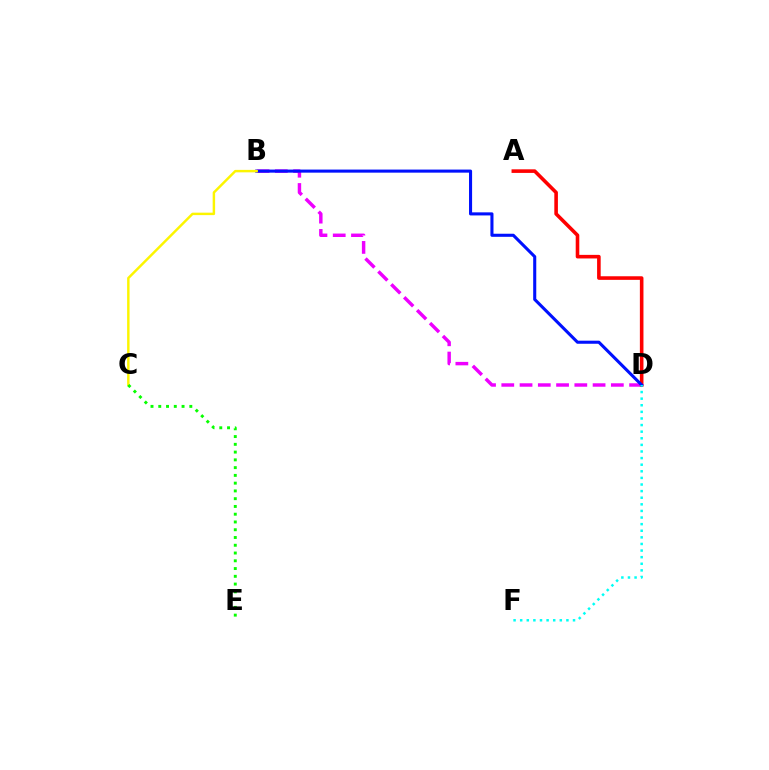{('B', 'D'): [{'color': '#ee00ff', 'line_style': 'dashed', 'thickness': 2.48}, {'color': '#0010ff', 'line_style': 'solid', 'thickness': 2.22}], ('A', 'D'): [{'color': '#ff0000', 'line_style': 'solid', 'thickness': 2.58}], ('D', 'F'): [{'color': '#00fff6', 'line_style': 'dotted', 'thickness': 1.79}], ('B', 'C'): [{'color': '#fcf500', 'line_style': 'solid', 'thickness': 1.76}], ('C', 'E'): [{'color': '#08ff00', 'line_style': 'dotted', 'thickness': 2.11}]}